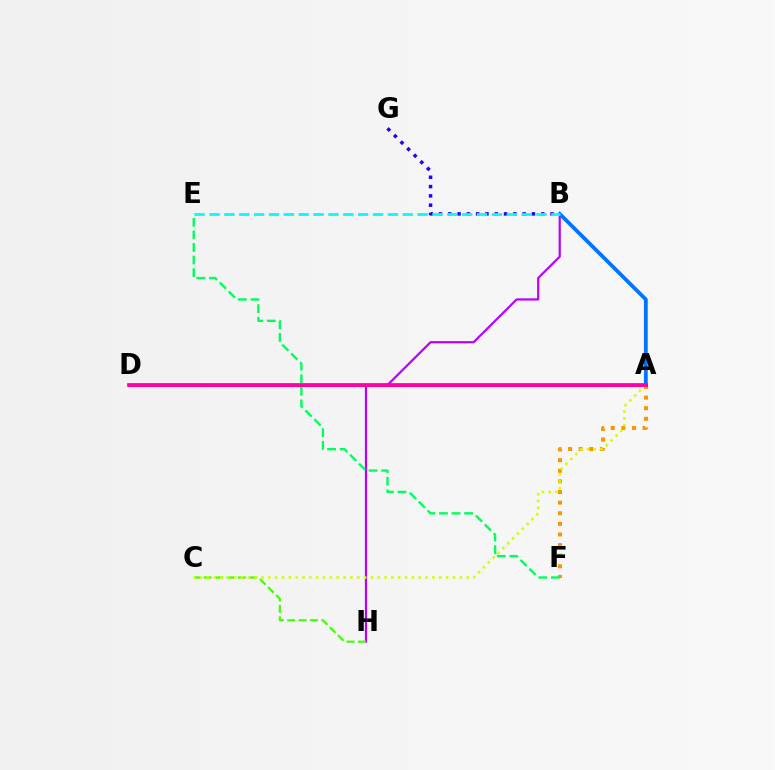{('B', 'H'): [{'color': '#b900ff', 'line_style': 'solid', 'thickness': 1.58}], ('A', 'F'): [{'color': '#ff9400', 'line_style': 'dotted', 'thickness': 2.88}], ('A', 'B'): [{'color': '#0074ff', 'line_style': 'solid', 'thickness': 2.72}], ('E', 'F'): [{'color': '#00ff5c', 'line_style': 'dashed', 'thickness': 1.71}], ('A', 'D'): [{'color': '#ff0000', 'line_style': 'solid', 'thickness': 2.16}, {'color': '#ff00ac', 'line_style': 'solid', 'thickness': 2.69}], ('C', 'H'): [{'color': '#3dff00', 'line_style': 'dashed', 'thickness': 1.54}], ('A', 'C'): [{'color': '#d1ff00', 'line_style': 'dotted', 'thickness': 1.86}], ('B', 'G'): [{'color': '#2500ff', 'line_style': 'dotted', 'thickness': 2.53}], ('B', 'E'): [{'color': '#00fff6', 'line_style': 'dashed', 'thickness': 2.02}]}